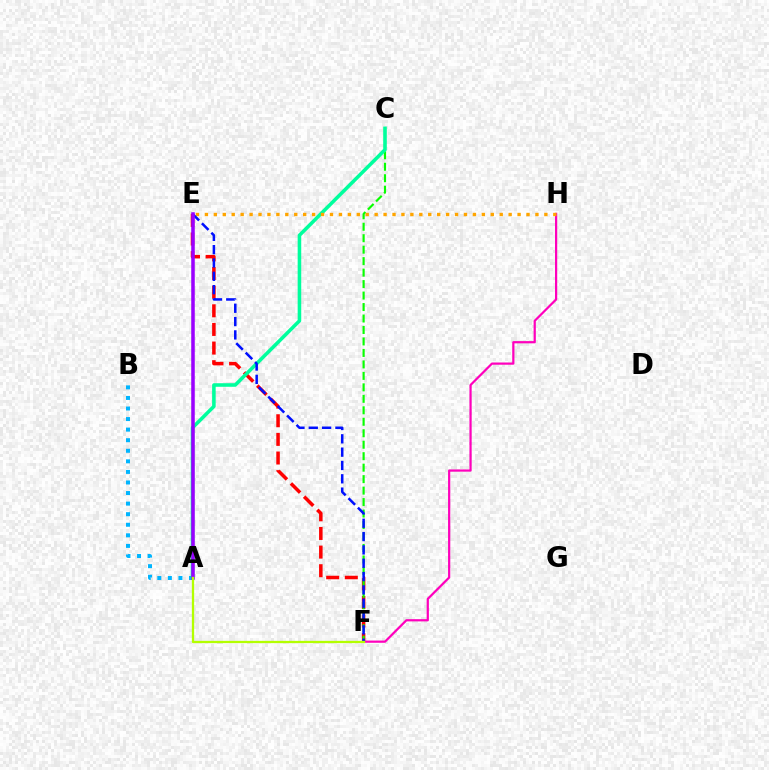{('E', 'F'): [{'color': '#ff0000', 'line_style': 'dashed', 'thickness': 2.53}, {'color': '#0010ff', 'line_style': 'dashed', 'thickness': 1.81}], ('A', 'B'): [{'color': '#00b5ff', 'line_style': 'dotted', 'thickness': 2.87}], ('C', 'F'): [{'color': '#08ff00', 'line_style': 'dashed', 'thickness': 1.56}], ('F', 'H'): [{'color': '#ff00bd', 'line_style': 'solid', 'thickness': 1.6}], ('A', 'C'): [{'color': '#00ff9d', 'line_style': 'solid', 'thickness': 2.56}], ('E', 'H'): [{'color': '#ffa500', 'line_style': 'dotted', 'thickness': 2.43}], ('A', 'E'): [{'color': '#9b00ff', 'line_style': 'solid', 'thickness': 2.53}], ('A', 'F'): [{'color': '#b3ff00', 'line_style': 'solid', 'thickness': 1.65}]}